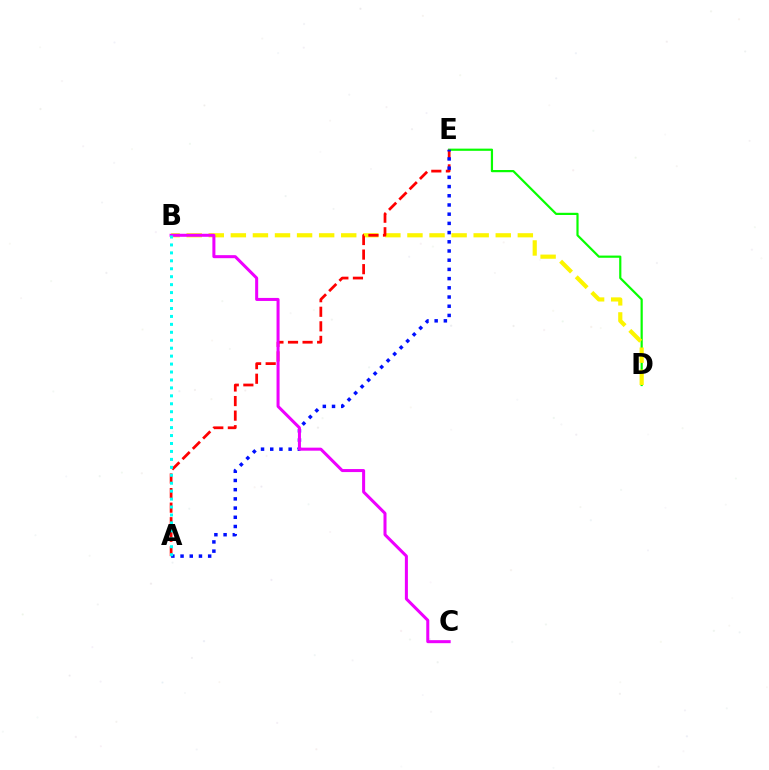{('D', 'E'): [{'color': '#08ff00', 'line_style': 'solid', 'thickness': 1.58}], ('B', 'D'): [{'color': '#fcf500', 'line_style': 'dashed', 'thickness': 3.0}], ('A', 'E'): [{'color': '#ff0000', 'line_style': 'dashed', 'thickness': 1.98}, {'color': '#0010ff', 'line_style': 'dotted', 'thickness': 2.5}], ('B', 'C'): [{'color': '#ee00ff', 'line_style': 'solid', 'thickness': 2.18}], ('A', 'B'): [{'color': '#00fff6', 'line_style': 'dotted', 'thickness': 2.16}]}